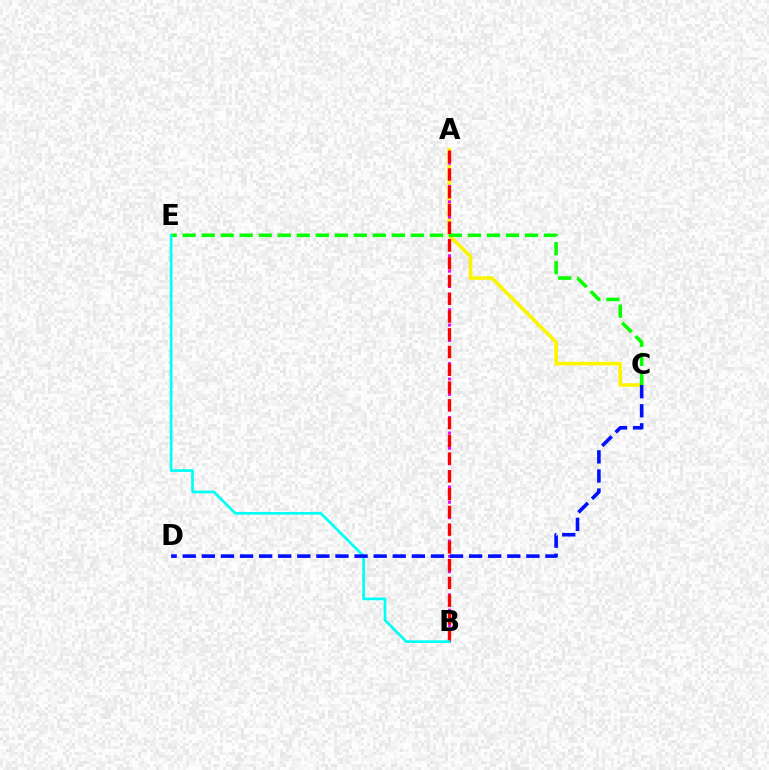{('A', 'C'): [{'color': '#fcf500', 'line_style': 'solid', 'thickness': 2.6}], ('A', 'B'): [{'color': '#ee00ff', 'line_style': 'dotted', 'thickness': 2.09}, {'color': '#ff0000', 'line_style': 'dashed', 'thickness': 2.41}], ('C', 'E'): [{'color': '#08ff00', 'line_style': 'dashed', 'thickness': 2.58}], ('B', 'E'): [{'color': '#00fff6', 'line_style': 'solid', 'thickness': 1.93}], ('C', 'D'): [{'color': '#0010ff', 'line_style': 'dashed', 'thickness': 2.59}]}